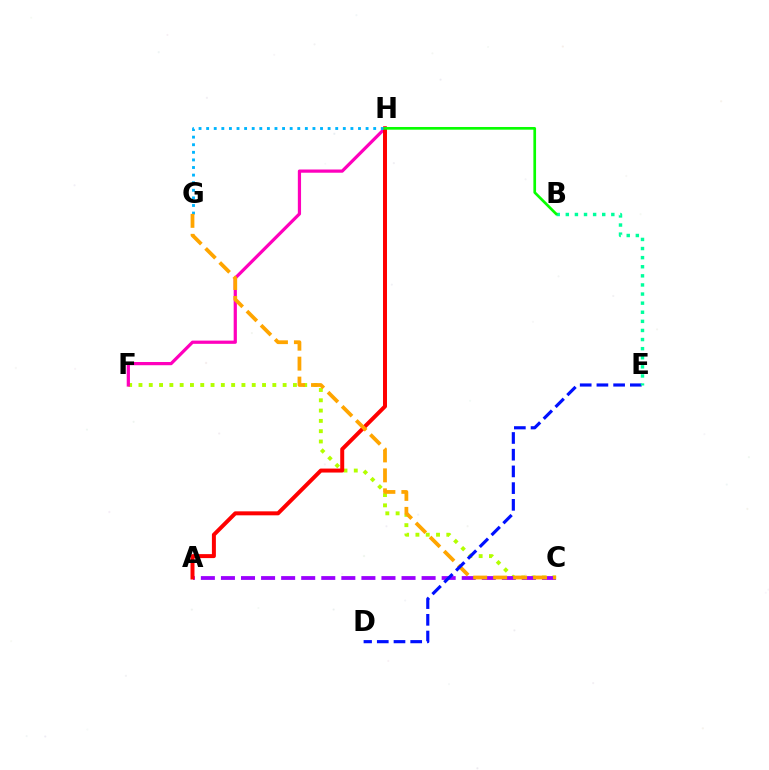{('C', 'F'): [{'color': '#b3ff00', 'line_style': 'dotted', 'thickness': 2.8}], ('A', 'C'): [{'color': '#9b00ff', 'line_style': 'dashed', 'thickness': 2.73}], ('F', 'H'): [{'color': '#ff00bd', 'line_style': 'solid', 'thickness': 2.32}], ('A', 'H'): [{'color': '#ff0000', 'line_style': 'solid', 'thickness': 2.86}], ('G', 'H'): [{'color': '#00b5ff', 'line_style': 'dotted', 'thickness': 2.06}], ('C', 'G'): [{'color': '#ffa500', 'line_style': 'dashed', 'thickness': 2.71}], ('D', 'E'): [{'color': '#0010ff', 'line_style': 'dashed', 'thickness': 2.27}], ('B', 'E'): [{'color': '#00ff9d', 'line_style': 'dotted', 'thickness': 2.47}], ('B', 'H'): [{'color': '#08ff00', 'line_style': 'solid', 'thickness': 1.93}]}